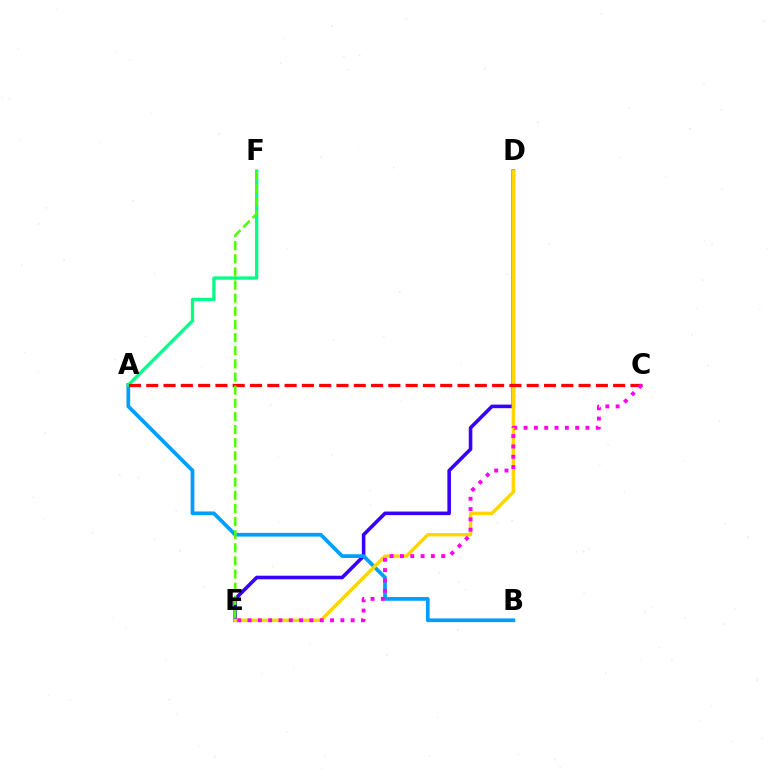{('D', 'E'): [{'color': '#3700ff', 'line_style': 'solid', 'thickness': 2.58}, {'color': '#ffd500', 'line_style': 'solid', 'thickness': 2.44}], ('A', 'B'): [{'color': '#009eff', 'line_style': 'solid', 'thickness': 2.69}], ('A', 'F'): [{'color': '#00ff86', 'line_style': 'solid', 'thickness': 2.35}], ('A', 'C'): [{'color': '#ff0000', 'line_style': 'dashed', 'thickness': 2.35}], ('C', 'E'): [{'color': '#ff00ed', 'line_style': 'dotted', 'thickness': 2.8}], ('E', 'F'): [{'color': '#4fff00', 'line_style': 'dashed', 'thickness': 1.78}]}